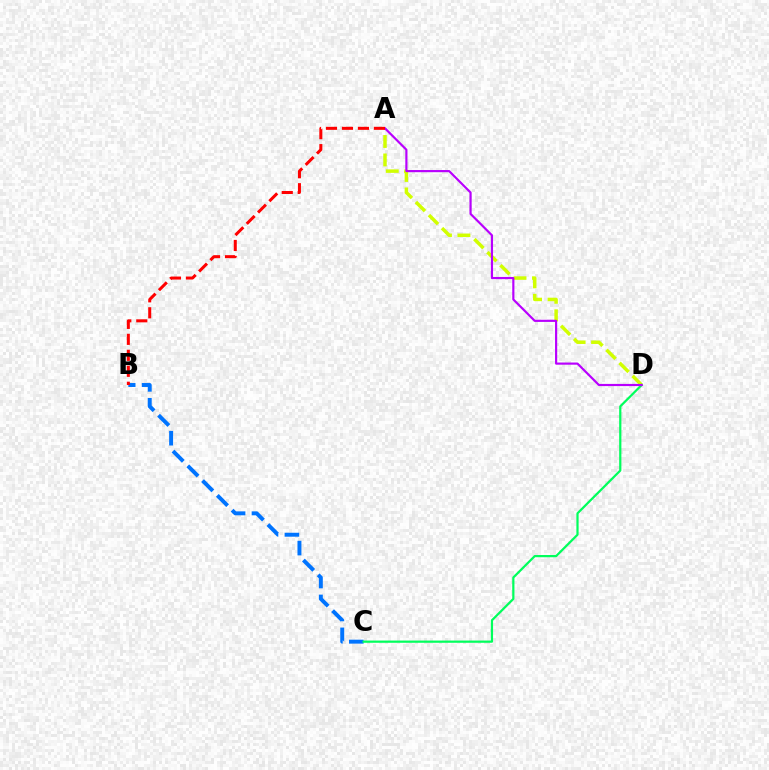{('B', 'C'): [{'color': '#0074ff', 'line_style': 'dashed', 'thickness': 2.84}], ('A', 'D'): [{'color': '#d1ff00', 'line_style': 'dashed', 'thickness': 2.51}, {'color': '#b900ff', 'line_style': 'solid', 'thickness': 1.56}], ('C', 'D'): [{'color': '#00ff5c', 'line_style': 'solid', 'thickness': 1.6}], ('A', 'B'): [{'color': '#ff0000', 'line_style': 'dashed', 'thickness': 2.17}]}